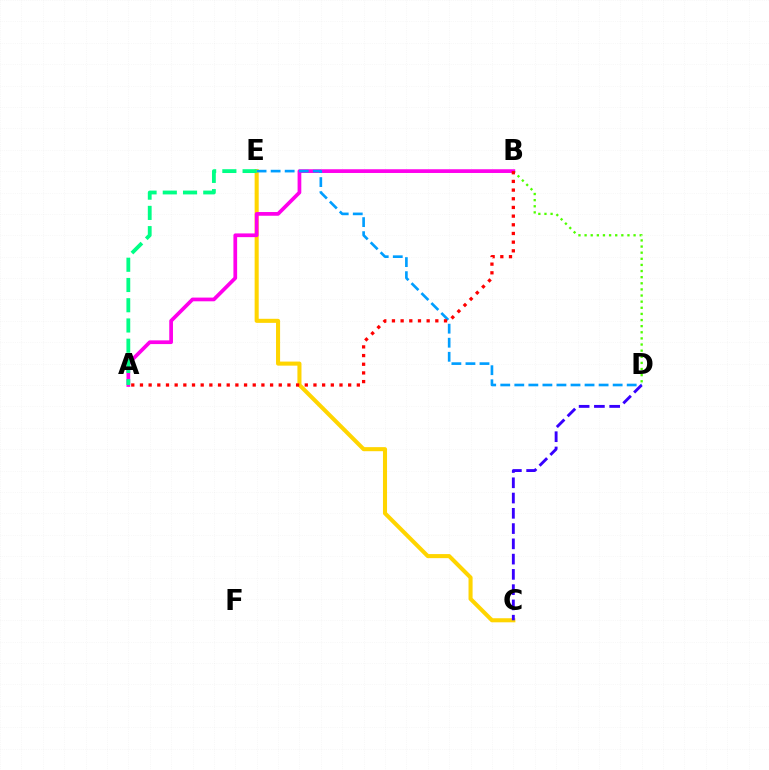{('C', 'E'): [{'color': '#ffd500', 'line_style': 'solid', 'thickness': 2.93}], ('B', 'D'): [{'color': '#4fff00', 'line_style': 'dotted', 'thickness': 1.66}], ('A', 'B'): [{'color': '#ff00ed', 'line_style': 'solid', 'thickness': 2.68}, {'color': '#ff0000', 'line_style': 'dotted', 'thickness': 2.36}], ('D', 'E'): [{'color': '#009eff', 'line_style': 'dashed', 'thickness': 1.91}], ('C', 'D'): [{'color': '#3700ff', 'line_style': 'dashed', 'thickness': 2.07}], ('A', 'E'): [{'color': '#00ff86', 'line_style': 'dashed', 'thickness': 2.75}]}